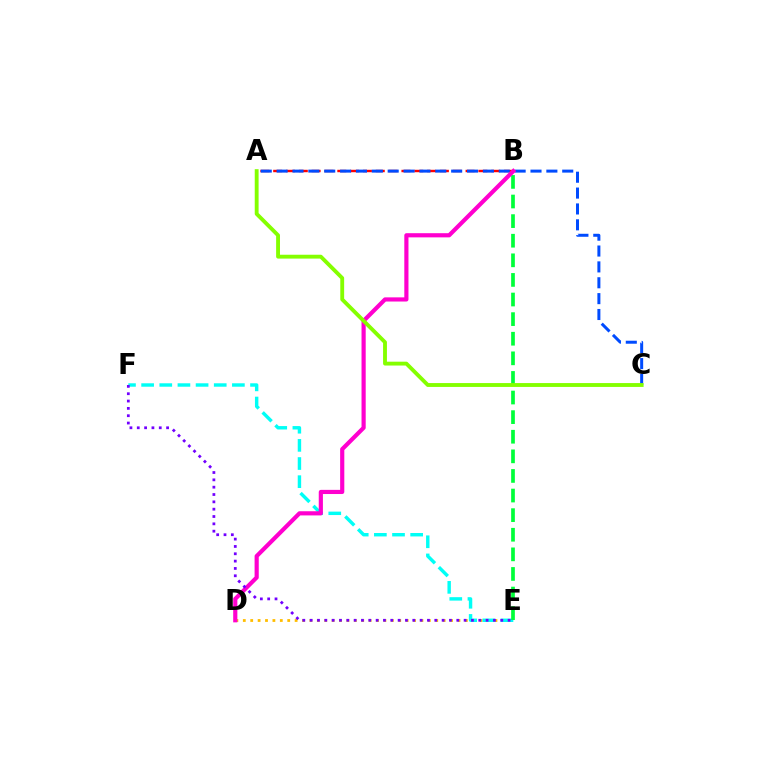{('A', 'B'): [{'color': '#ff0000', 'line_style': 'dashed', 'thickness': 1.74}], ('A', 'C'): [{'color': '#004bff', 'line_style': 'dashed', 'thickness': 2.16}, {'color': '#84ff00', 'line_style': 'solid', 'thickness': 2.78}], ('D', 'E'): [{'color': '#ffbd00', 'line_style': 'dotted', 'thickness': 2.01}], ('E', 'F'): [{'color': '#00fff6', 'line_style': 'dashed', 'thickness': 2.47}, {'color': '#7200ff', 'line_style': 'dotted', 'thickness': 1.99}], ('B', 'E'): [{'color': '#00ff39', 'line_style': 'dashed', 'thickness': 2.66}], ('B', 'D'): [{'color': '#ff00cf', 'line_style': 'solid', 'thickness': 3.0}]}